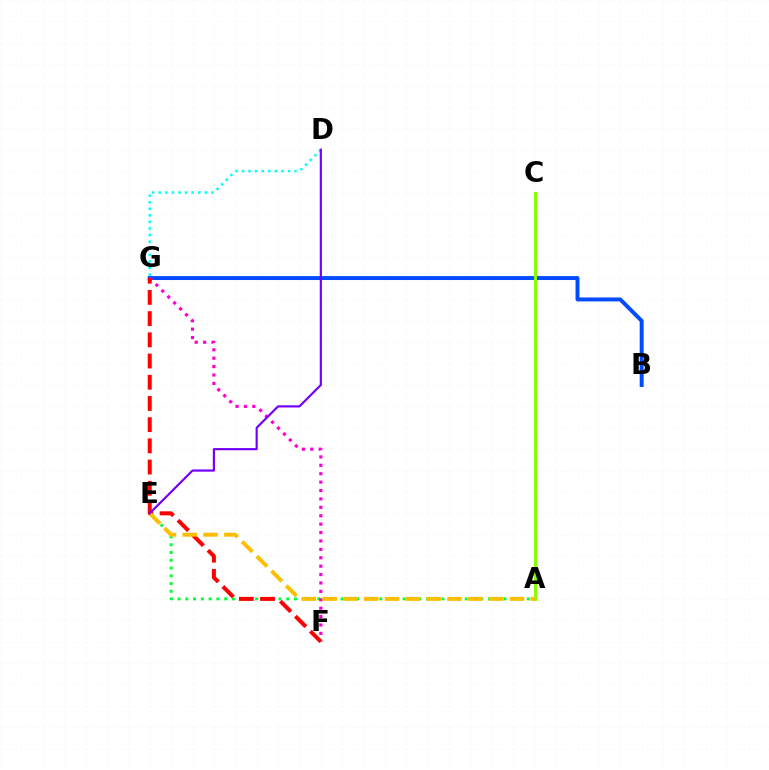{('A', 'E'): [{'color': '#00ff39', 'line_style': 'dotted', 'thickness': 2.11}, {'color': '#ffbd00', 'line_style': 'dashed', 'thickness': 2.83}], ('B', 'G'): [{'color': '#004bff', 'line_style': 'solid', 'thickness': 2.83}], ('F', 'G'): [{'color': '#ff00cf', 'line_style': 'dotted', 'thickness': 2.28}, {'color': '#ff0000', 'line_style': 'dashed', 'thickness': 2.88}], ('D', 'G'): [{'color': '#00fff6', 'line_style': 'dotted', 'thickness': 1.79}], ('A', 'C'): [{'color': '#84ff00', 'line_style': 'solid', 'thickness': 2.17}], ('D', 'E'): [{'color': '#7200ff', 'line_style': 'solid', 'thickness': 1.57}]}